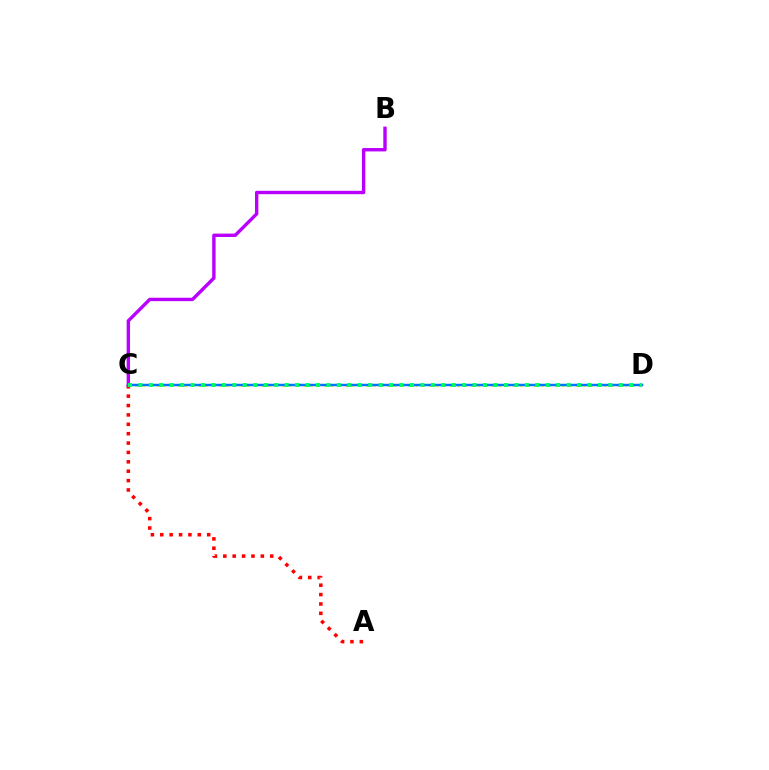{('C', 'D'): [{'color': '#d1ff00', 'line_style': 'dotted', 'thickness': 1.9}, {'color': '#0074ff', 'line_style': 'solid', 'thickness': 1.78}, {'color': '#00ff5c', 'line_style': 'dotted', 'thickness': 2.84}], ('A', 'C'): [{'color': '#ff0000', 'line_style': 'dotted', 'thickness': 2.55}], ('B', 'C'): [{'color': '#b900ff', 'line_style': 'solid', 'thickness': 2.44}]}